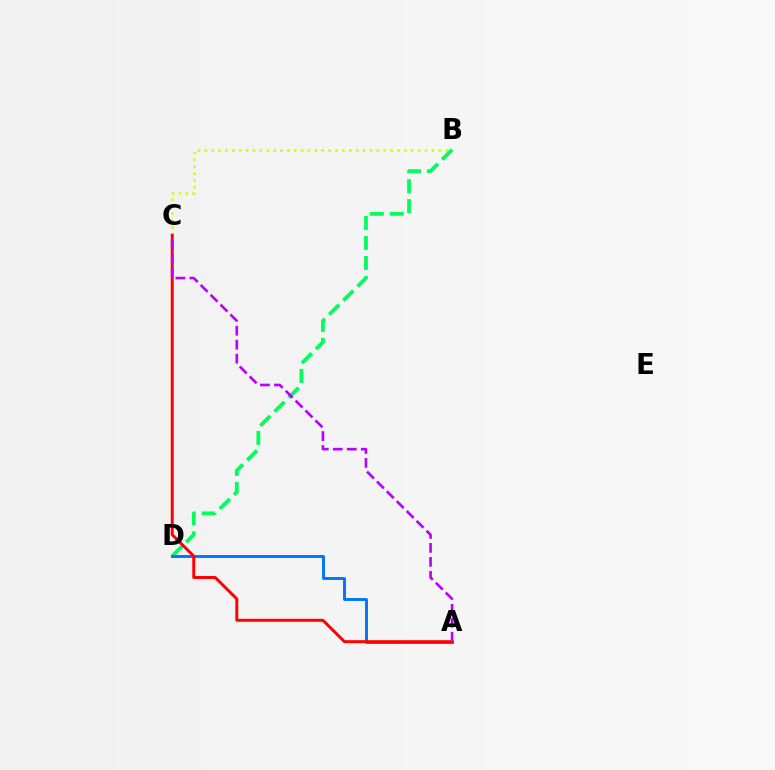{('B', 'C'): [{'color': '#d1ff00', 'line_style': 'dotted', 'thickness': 1.87}], ('B', 'D'): [{'color': '#00ff5c', 'line_style': 'dashed', 'thickness': 2.71}], ('A', 'D'): [{'color': '#0074ff', 'line_style': 'solid', 'thickness': 2.09}], ('A', 'C'): [{'color': '#ff0000', 'line_style': 'solid', 'thickness': 2.13}, {'color': '#b900ff', 'line_style': 'dashed', 'thickness': 1.9}]}